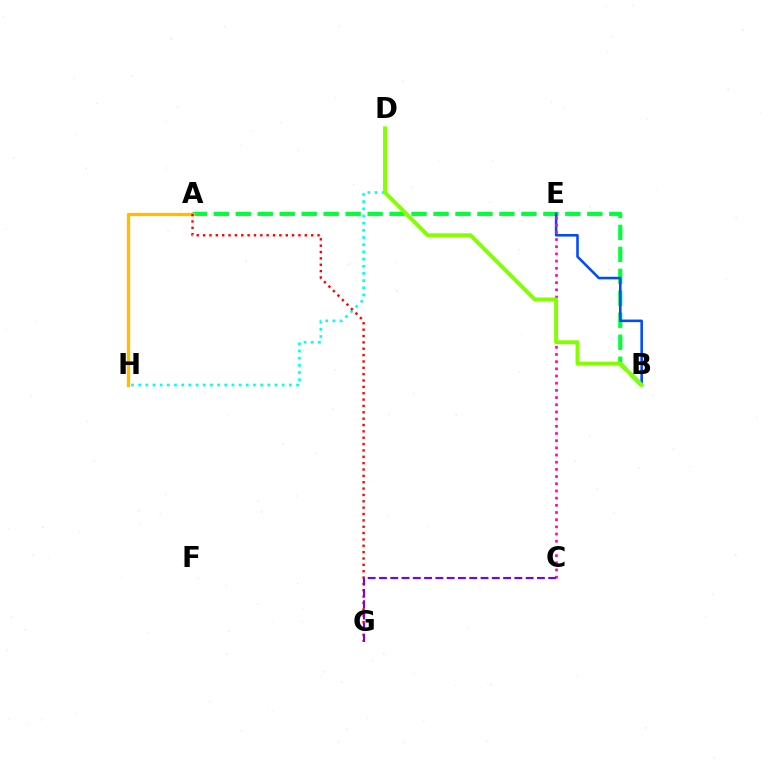{('A', 'B'): [{'color': '#00ff39', 'line_style': 'dashed', 'thickness': 2.98}], ('B', 'E'): [{'color': '#004bff', 'line_style': 'solid', 'thickness': 1.85}], ('D', 'H'): [{'color': '#00fff6', 'line_style': 'dotted', 'thickness': 1.95}], ('A', 'H'): [{'color': '#ffbd00', 'line_style': 'solid', 'thickness': 2.4}], ('C', 'E'): [{'color': '#ff00cf', 'line_style': 'dotted', 'thickness': 1.95}], ('B', 'D'): [{'color': '#84ff00', 'line_style': 'solid', 'thickness': 2.84}], ('A', 'G'): [{'color': '#ff0000', 'line_style': 'dotted', 'thickness': 1.73}], ('C', 'G'): [{'color': '#7200ff', 'line_style': 'dashed', 'thickness': 1.53}]}